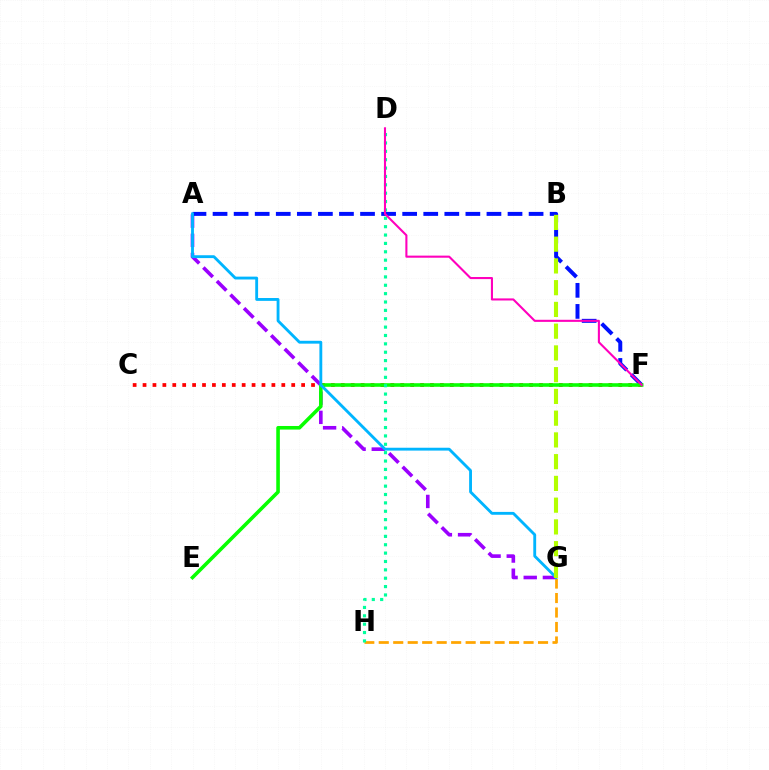{('A', 'G'): [{'color': '#9b00ff', 'line_style': 'dashed', 'thickness': 2.61}, {'color': '#00b5ff', 'line_style': 'solid', 'thickness': 2.06}], ('A', 'F'): [{'color': '#0010ff', 'line_style': 'dashed', 'thickness': 2.86}], ('C', 'F'): [{'color': '#ff0000', 'line_style': 'dotted', 'thickness': 2.69}], ('G', 'H'): [{'color': '#ffa500', 'line_style': 'dashed', 'thickness': 1.97}], ('E', 'F'): [{'color': '#08ff00', 'line_style': 'solid', 'thickness': 2.58}], ('D', 'H'): [{'color': '#00ff9d', 'line_style': 'dotted', 'thickness': 2.27}], ('D', 'F'): [{'color': '#ff00bd', 'line_style': 'solid', 'thickness': 1.51}], ('B', 'G'): [{'color': '#b3ff00', 'line_style': 'dashed', 'thickness': 2.95}]}